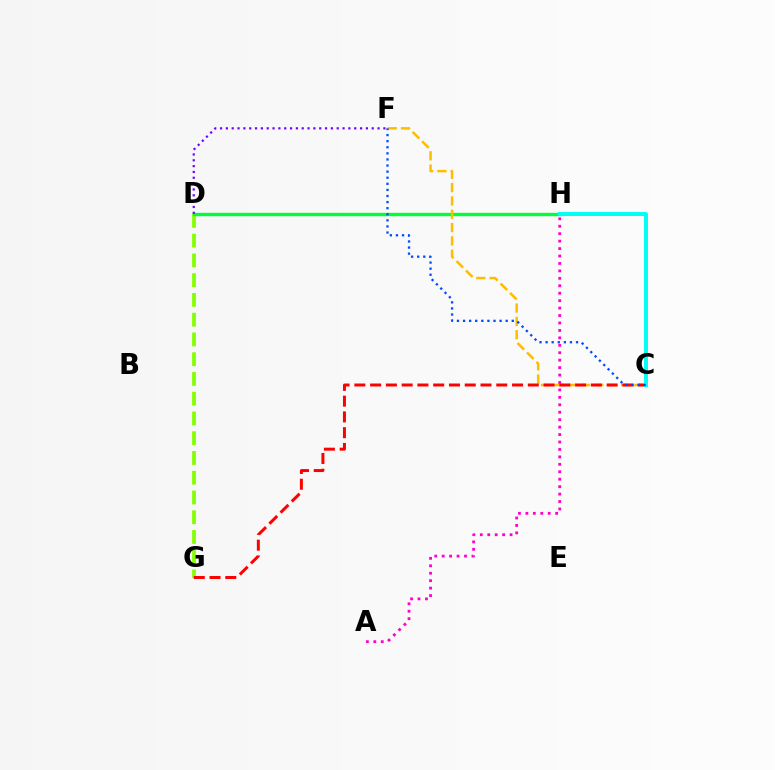{('D', 'G'): [{'color': '#84ff00', 'line_style': 'dashed', 'thickness': 2.68}], ('D', 'H'): [{'color': '#00ff39', 'line_style': 'solid', 'thickness': 2.43}], ('C', 'F'): [{'color': '#ffbd00', 'line_style': 'dashed', 'thickness': 1.81}, {'color': '#004bff', 'line_style': 'dotted', 'thickness': 1.65}], ('C', 'G'): [{'color': '#ff0000', 'line_style': 'dashed', 'thickness': 2.14}], ('D', 'F'): [{'color': '#7200ff', 'line_style': 'dotted', 'thickness': 1.59}], ('C', 'H'): [{'color': '#00fff6', 'line_style': 'solid', 'thickness': 2.84}], ('A', 'H'): [{'color': '#ff00cf', 'line_style': 'dotted', 'thickness': 2.02}]}